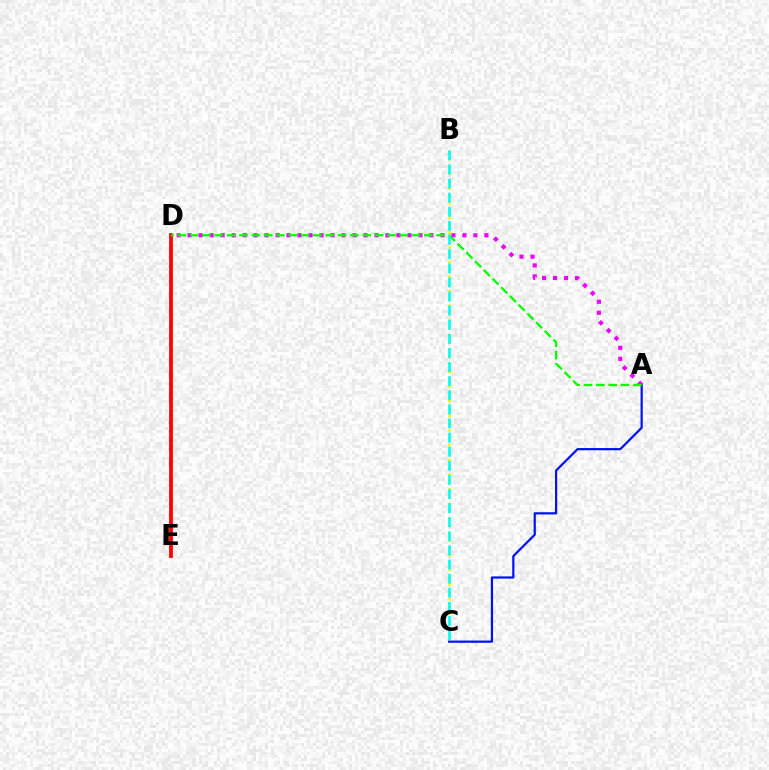{('D', 'E'): [{'color': '#ff0000', 'line_style': 'solid', 'thickness': 2.71}], ('B', 'C'): [{'color': '#fcf500', 'line_style': 'dotted', 'thickness': 1.99}, {'color': '#00fff6', 'line_style': 'dashed', 'thickness': 1.92}], ('A', 'C'): [{'color': '#0010ff', 'line_style': 'solid', 'thickness': 1.59}], ('A', 'D'): [{'color': '#ee00ff', 'line_style': 'dotted', 'thickness': 2.99}, {'color': '#08ff00', 'line_style': 'dashed', 'thickness': 1.67}]}